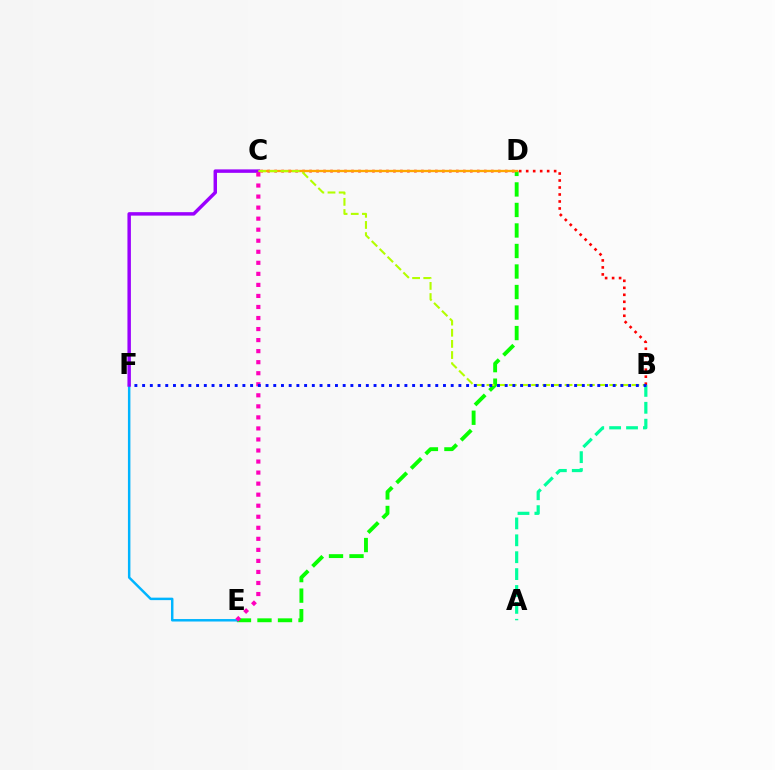{('D', 'E'): [{'color': '#08ff00', 'line_style': 'dashed', 'thickness': 2.79}], ('B', 'C'): [{'color': '#ff0000', 'line_style': 'dotted', 'thickness': 1.9}, {'color': '#b3ff00', 'line_style': 'dashed', 'thickness': 1.52}], ('C', 'D'): [{'color': '#ffa500', 'line_style': 'solid', 'thickness': 1.67}], ('E', 'F'): [{'color': '#00b5ff', 'line_style': 'solid', 'thickness': 1.78}], ('C', 'F'): [{'color': '#9b00ff', 'line_style': 'solid', 'thickness': 2.49}], ('C', 'E'): [{'color': '#ff00bd', 'line_style': 'dotted', 'thickness': 3.0}], ('A', 'B'): [{'color': '#00ff9d', 'line_style': 'dashed', 'thickness': 2.3}], ('B', 'F'): [{'color': '#0010ff', 'line_style': 'dotted', 'thickness': 2.1}]}